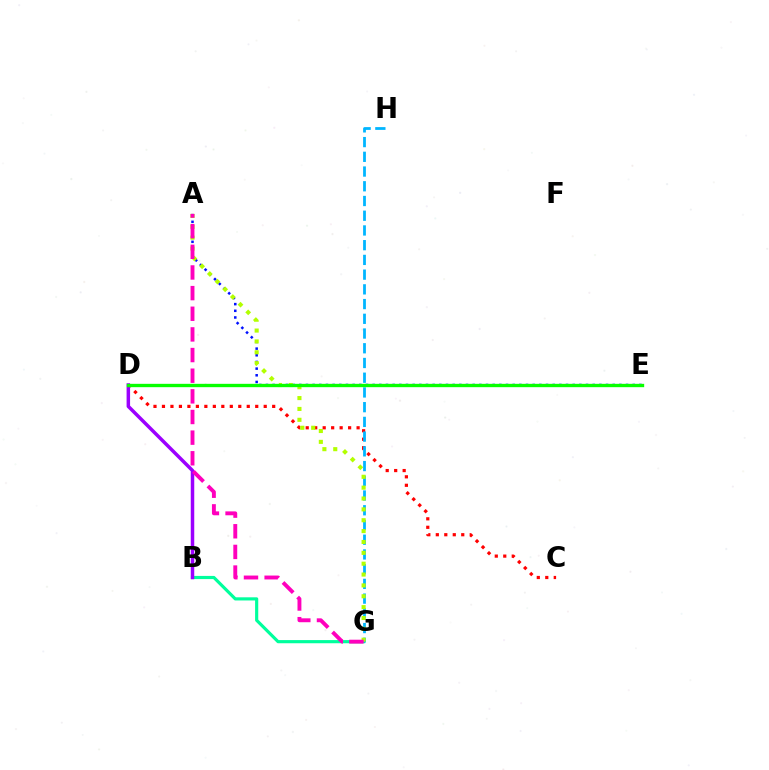{('D', 'E'): [{'color': '#ffa500', 'line_style': 'dotted', 'thickness': 2.1}, {'color': '#08ff00', 'line_style': 'solid', 'thickness': 2.41}], ('B', 'G'): [{'color': '#00ff9d', 'line_style': 'solid', 'thickness': 2.28}], ('C', 'D'): [{'color': '#ff0000', 'line_style': 'dotted', 'thickness': 2.3}], ('A', 'E'): [{'color': '#0010ff', 'line_style': 'dotted', 'thickness': 1.81}], ('B', 'D'): [{'color': '#9b00ff', 'line_style': 'solid', 'thickness': 2.51}], ('G', 'H'): [{'color': '#00b5ff', 'line_style': 'dashed', 'thickness': 2.0}], ('A', 'G'): [{'color': '#b3ff00', 'line_style': 'dotted', 'thickness': 2.95}, {'color': '#ff00bd', 'line_style': 'dashed', 'thickness': 2.8}]}